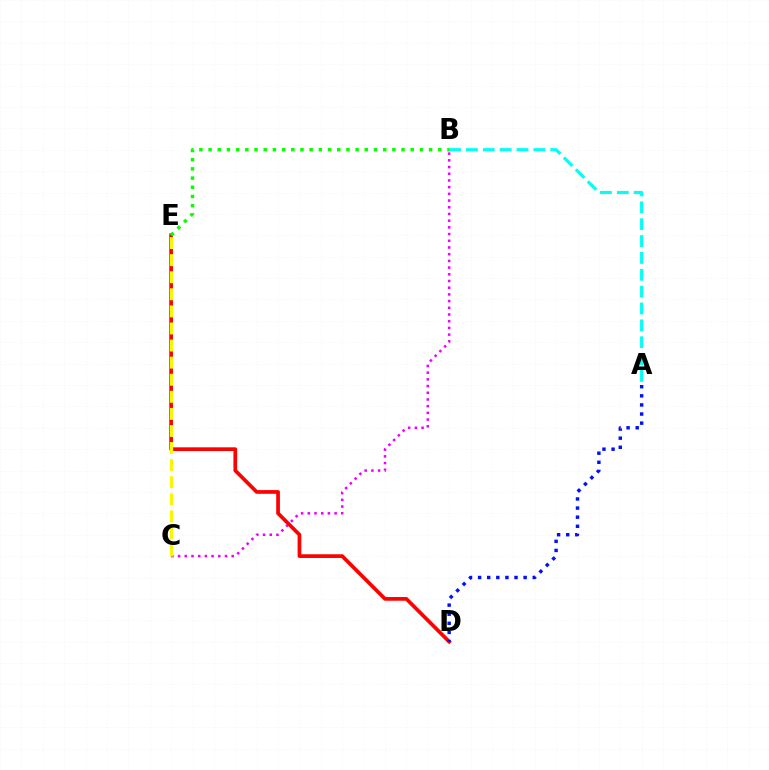{('B', 'C'): [{'color': '#ee00ff', 'line_style': 'dotted', 'thickness': 1.82}], ('D', 'E'): [{'color': '#ff0000', 'line_style': 'solid', 'thickness': 2.67}], ('B', 'E'): [{'color': '#08ff00', 'line_style': 'dotted', 'thickness': 2.5}], ('A', 'D'): [{'color': '#0010ff', 'line_style': 'dotted', 'thickness': 2.47}], ('A', 'B'): [{'color': '#00fff6', 'line_style': 'dashed', 'thickness': 2.29}], ('C', 'E'): [{'color': '#fcf500', 'line_style': 'dashed', 'thickness': 2.32}]}